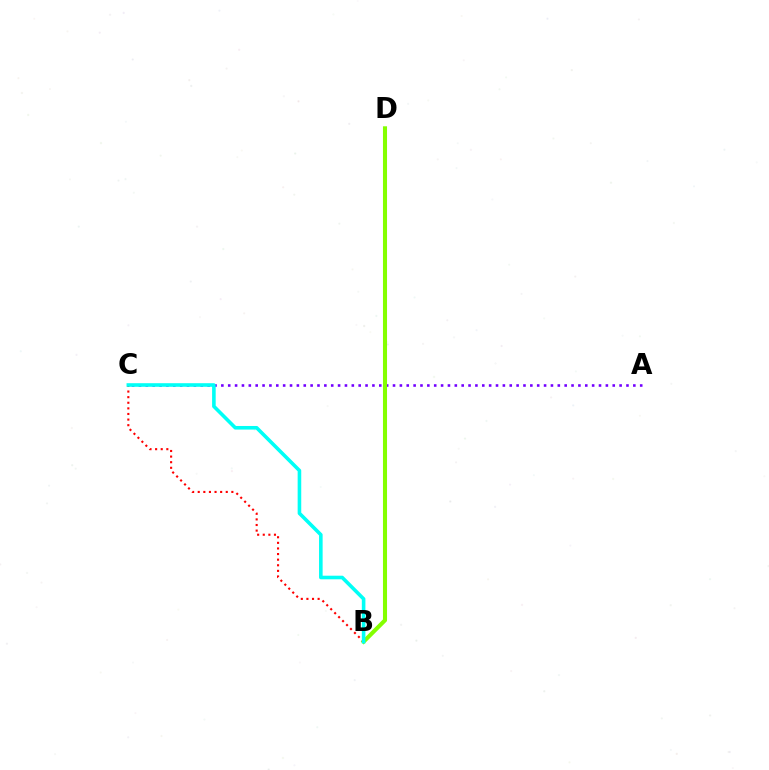{('A', 'C'): [{'color': '#7200ff', 'line_style': 'dotted', 'thickness': 1.87}], ('B', 'D'): [{'color': '#84ff00', 'line_style': 'solid', 'thickness': 2.93}], ('B', 'C'): [{'color': '#ff0000', 'line_style': 'dotted', 'thickness': 1.52}, {'color': '#00fff6', 'line_style': 'solid', 'thickness': 2.59}]}